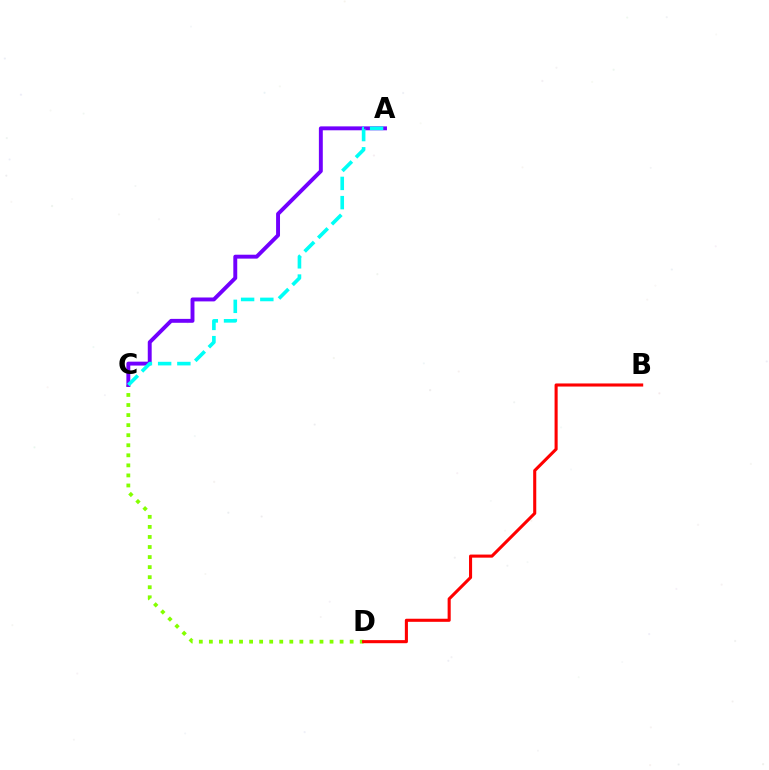{('C', 'D'): [{'color': '#84ff00', 'line_style': 'dotted', 'thickness': 2.73}], ('B', 'D'): [{'color': '#ff0000', 'line_style': 'solid', 'thickness': 2.22}], ('A', 'C'): [{'color': '#7200ff', 'line_style': 'solid', 'thickness': 2.82}, {'color': '#00fff6', 'line_style': 'dashed', 'thickness': 2.61}]}